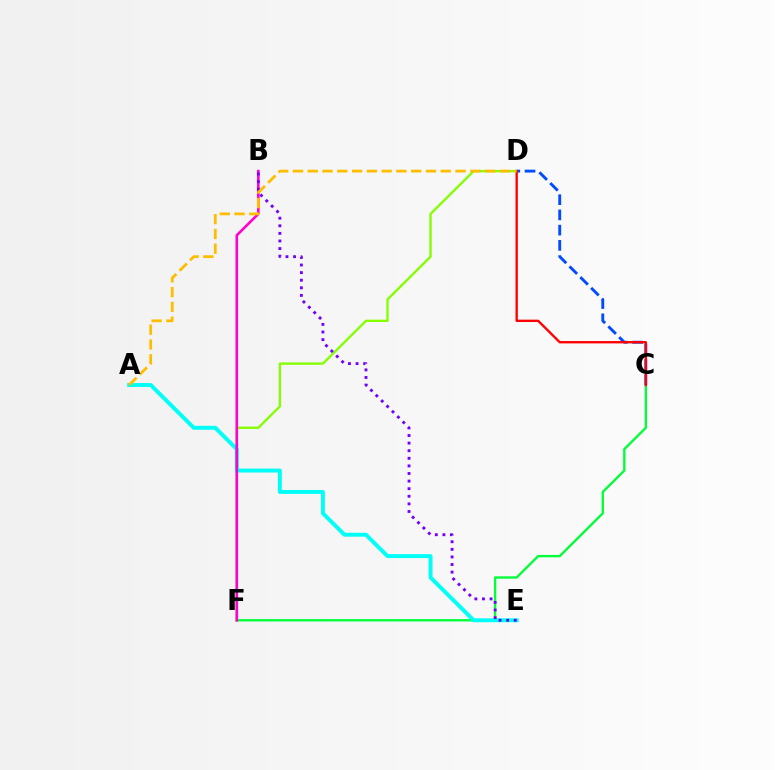{('D', 'F'): [{'color': '#84ff00', 'line_style': 'solid', 'thickness': 1.69}], ('C', 'F'): [{'color': '#00ff39', 'line_style': 'solid', 'thickness': 1.69}], ('C', 'D'): [{'color': '#004bff', 'line_style': 'dashed', 'thickness': 2.07}, {'color': '#ff0000', 'line_style': 'solid', 'thickness': 1.69}], ('A', 'E'): [{'color': '#00fff6', 'line_style': 'solid', 'thickness': 2.83}], ('B', 'F'): [{'color': '#ff00cf', 'line_style': 'solid', 'thickness': 1.88}], ('B', 'E'): [{'color': '#7200ff', 'line_style': 'dotted', 'thickness': 2.06}], ('A', 'D'): [{'color': '#ffbd00', 'line_style': 'dashed', 'thickness': 2.01}]}